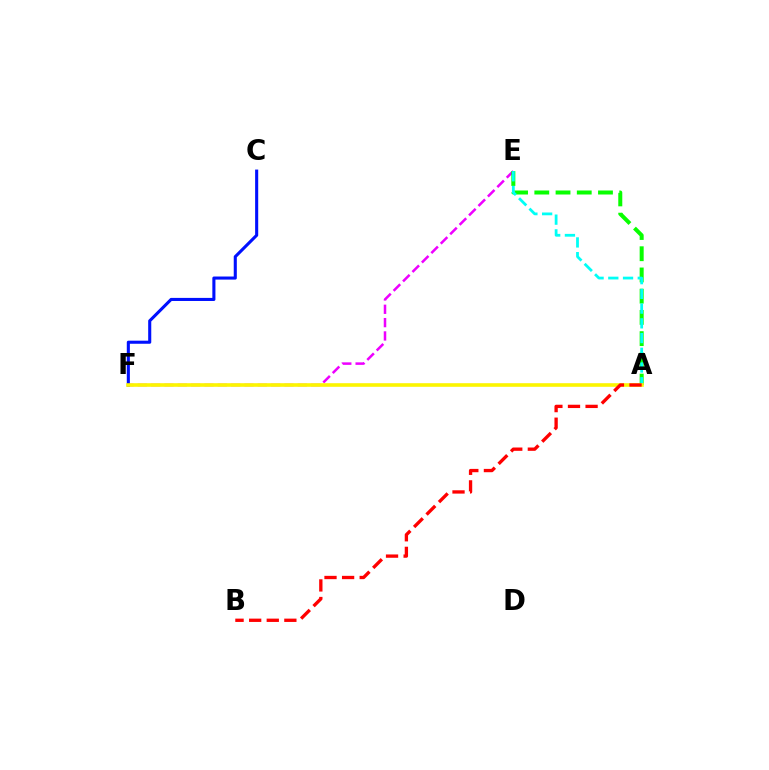{('E', 'F'): [{'color': '#ee00ff', 'line_style': 'dashed', 'thickness': 1.81}], ('A', 'E'): [{'color': '#08ff00', 'line_style': 'dashed', 'thickness': 2.88}, {'color': '#00fff6', 'line_style': 'dashed', 'thickness': 2.0}], ('C', 'F'): [{'color': '#0010ff', 'line_style': 'solid', 'thickness': 2.22}], ('A', 'F'): [{'color': '#fcf500', 'line_style': 'solid', 'thickness': 2.59}], ('A', 'B'): [{'color': '#ff0000', 'line_style': 'dashed', 'thickness': 2.39}]}